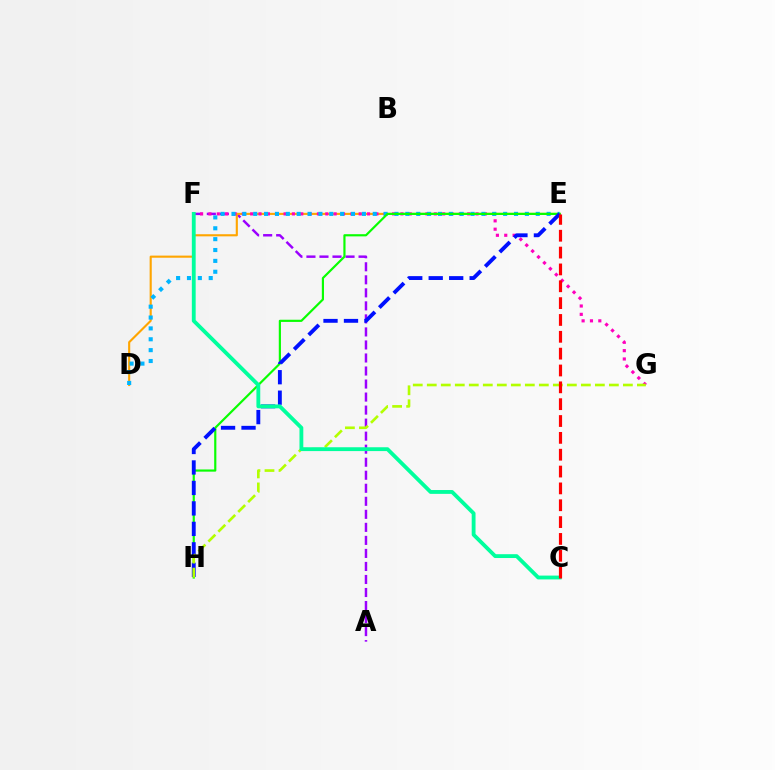{('A', 'F'): [{'color': '#9b00ff', 'line_style': 'dashed', 'thickness': 1.77}], ('D', 'E'): [{'color': '#ffa500', 'line_style': 'solid', 'thickness': 1.53}, {'color': '#00b5ff', 'line_style': 'dotted', 'thickness': 2.95}], ('F', 'G'): [{'color': '#ff00bd', 'line_style': 'dotted', 'thickness': 2.27}], ('E', 'H'): [{'color': '#08ff00', 'line_style': 'solid', 'thickness': 1.57}, {'color': '#0010ff', 'line_style': 'dashed', 'thickness': 2.78}], ('G', 'H'): [{'color': '#b3ff00', 'line_style': 'dashed', 'thickness': 1.9}], ('C', 'F'): [{'color': '#00ff9d', 'line_style': 'solid', 'thickness': 2.76}], ('C', 'E'): [{'color': '#ff0000', 'line_style': 'dashed', 'thickness': 2.29}]}